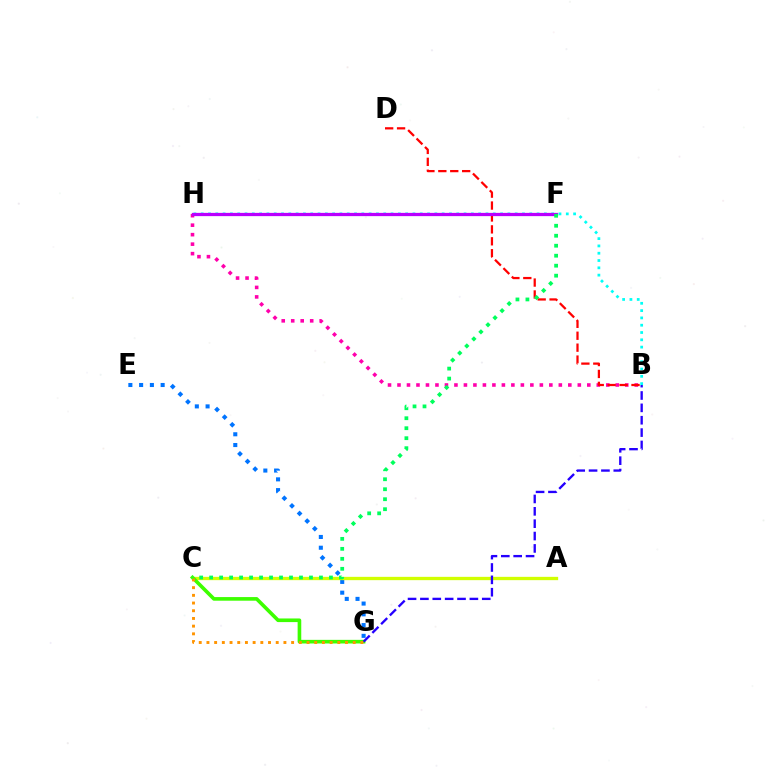{('E', 'G'): [{'color': '#0074ff', 'line_style': 'dotted', 'thickness': 2.92}], ('B', 'H'): [{'color': '#ff00ac', 'line_style': 'dotted', 'thickness': 2.58}, {'color': '#00fff6', 'line_style': 'dotted', 'thickness': 1.98}], ('A', 'C'): [{'color': '#d1ff00', 'line_style': 'solid', 'thickness': 2.38}], ('C', 'G'): [{'color': '#3dff00', 'line_style': 'solid', 'thickness': 2.61}, {'color': '#ff9400', 'line_style': 'dotted', 'thickness': 2.09}], ('B', 'D'): [{'color': '#ff0000', 'line_style': 'dashed', 'thickness': 1.62}], ('B', 'G'): [{'color': '#2500ff', 'line_style': 'dashed', 'thickness': 1.68}], ('F', 'H'): [{'color': '#b900ff', 'line_style': 'solid', 'thickness': 2.34}], ('C', 'F'): [{'color': '#00ff5c', 'line_style': 'dotted', 'thickness': 2.71}]}